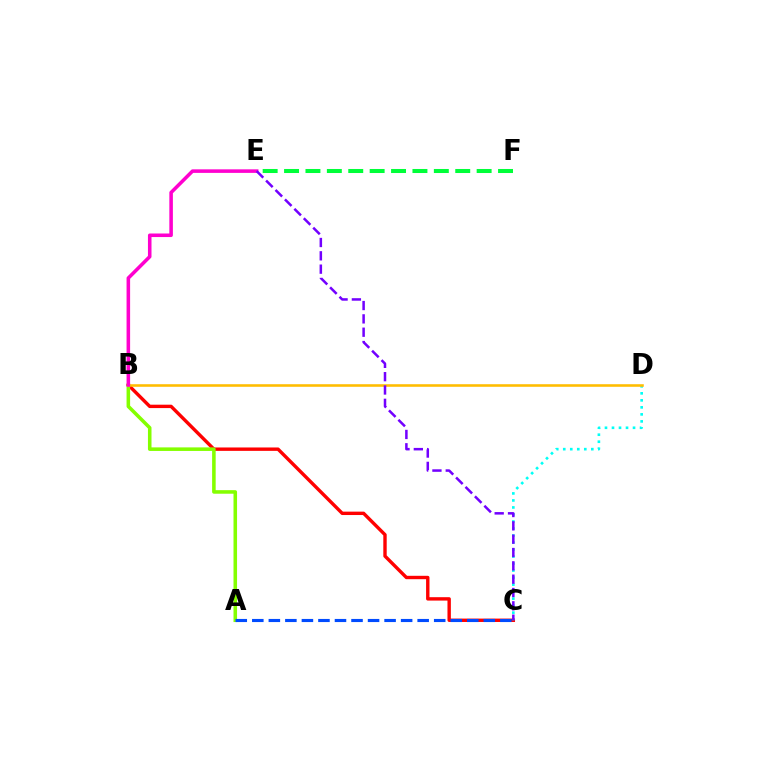{('E', 'F'): [{'color': '#00ff39', 'line_style': 'dashed', 'thickness': 2.91}], ('B', 'C'): [{'color': '#ff0000', 'line_style': 'solid', 'thickness': 2.44}], ('C', 'D'): [{'color': '#00fff6', 'line_style': 'dotted', 'thickness': 1.91}], ('A', 'B'): [{'color': '#84ff00', 'line_style': 'solid', 'thickness': 2.56}], ('A', 'C'): [{'color': '#004bff', 'line_style': 'dashed', 'thickness': 2.25}], ('B', 'D'): [{'color': '#ffbd00', 'line_style': 'solid', 'thickness': 1.86}], ('B', 'E'): [{'color': '#ff00cf', 'line_style': 'solid', 'thickness': 2.56}], ('C', 'E'): [{'color': '#7200ff', 'line_style': 'dashed', 'thickness': 1.81}]}